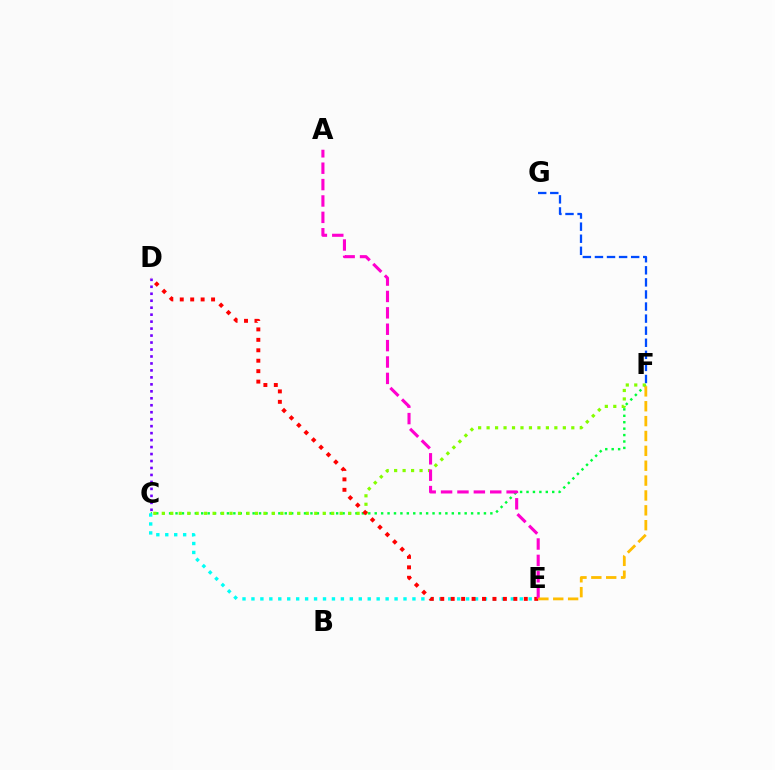{('C', 'F'): [{'color': '#00ff39', 'line_style': 'dotted', 'thickness': 1.75}, {'color': '#84ff00', 'line_style': 'dotted', 'thickness': 2.3}], ('C', 'E'): [{'color': '#00fff6', 'line_style': 'dotted', 'thickness': 2.43}], ('D', 'E'): [{'color': '#ff0000', 'line_style': 'dotted', 'thickness': 2.84}], ('A', 'E'): [{'color': '#ff00cf', 'line_style': 'dashed', 'thickness': 2.23}], ('C', 'D'): [{'color': '#7200ff', 'line_style': 'dotted', 'thickness': 1.89}], ('E', 'F'): [{'color': '#ffbd00', 'line_style': 'dashed', 'thickness': 2.02}], ('F', 'G'): [{'color': '#004bff', 'line_style': 'dashed', 'thickness': 1.64}]}